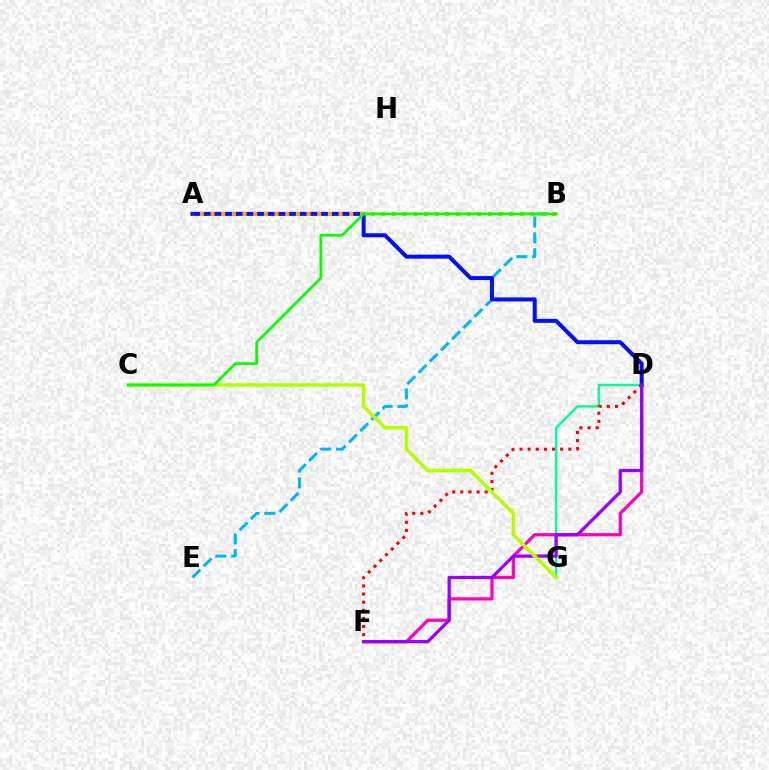{('D', 'G'): [{'color': '#00ff9d', 'line_style': 'solid', 'thickness': 1.72}], ('D', 'F'): [{'color': '#ff00bd', 'line_style': 'solid', 'thickness': 2.3}, {'color': '#ff0000', 'line_style': 'dotted', 'thickness': 2.21}, {'color': '#9b00ff', 'line_style': 'solid', 'thickness': 2.34}], ('B', 'E'): [{'color': '#00b5ff', 'line_style': 'dashed', 'thickness': 2.15}], ('A', 'D'): [{'color': '#0010ff', 'line_style': 'solid', 'thickness': 2.89}], ('C', 'G'): [{'color': '#b3ff00', 'line_style': 'solid', 'thickness': 2.52}], ('A', 'B'): [{'color': '#ffa500', 'line_style': 'dotted', 'thickness': 2.9}], ('B', 'C'): [{'color': '#08ff00', 'line_style': 'solid', 'thickness': 1.97}]}